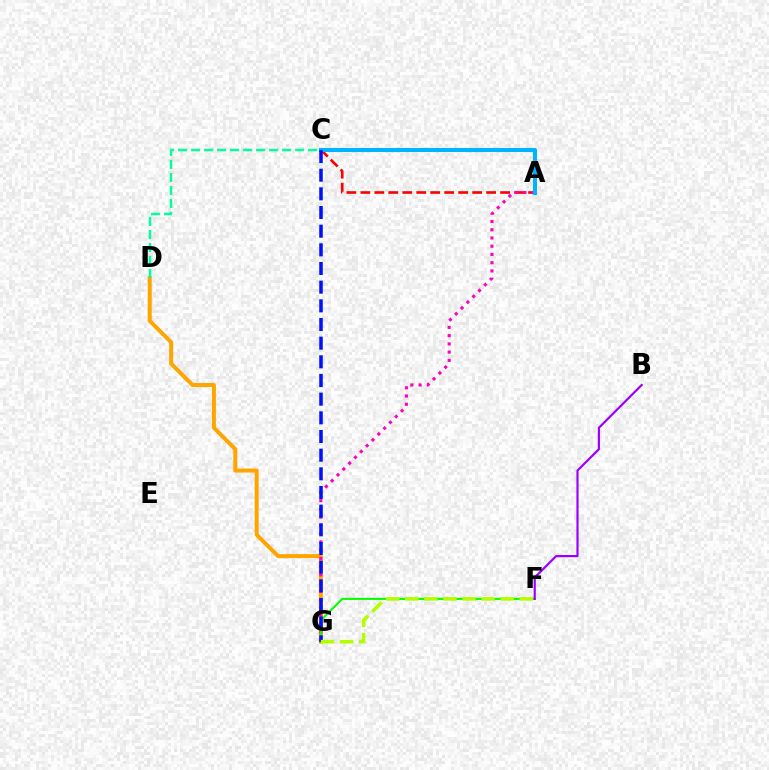{('A', 'C'): [{'color': '#ff0000', 'line_style': 'dashed', 'thickness': 1.9}, {'color': '#00b5ff', 'line_style': 'solid', 'thickness': 2.89}], ('D', 'G'): [{'color': '#ffa500', 'line_style': 'solid', 'thickness': 2.87}], ('A', 'G'): [{'color': '#ff00bd', 'line_style': 'dotted', 'thickness': 2.24}], ('F', 'G'): [{'color': '#08ff00', 'line_style': 'solid', 'thickness': 1.51}, {'color': '#b3ff00', 'line_style': 'dashed', 'thickness': 2.59}], ('C', 'G'): [{'color': '#0010ff', 'line_style': 'dashed', 'thickness': 2.54}], ('C', 'D'): [{'color': '#00ff9d', 'line_style': 'dashed', 'thickness': 1.77}], ('B', 'F'): [{'color': '#9b00ff', 'line_style': 'solid', 'thickness': 1.57}]}